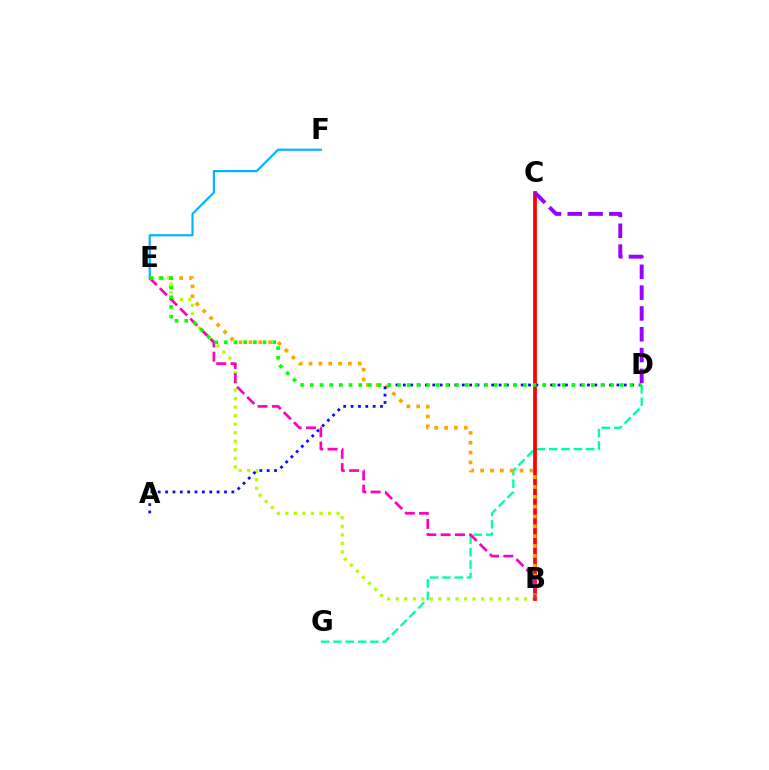{('B', 'E'): [{'color': '#b3ff00', 'line_style': 'dotted', 'thickness': 2.32}, {'color': '#ffa500', 'line_style': 'dotted', 'thickness': 2.68}, {'color': '#ff00bd', 'line_style': 'dashed', 'thickness': 1.94}], ('D', 'G'): [{'color': '#00ff9d', 'line_style': 'dashed', 'thickness': 1.68}], ('B', 'C'): [{'color': '#ff0000', 'line_style': 'solid', 'thickness': 2.7}], ('C', 'D'): [{'color': '#9b00ff', 'line_style': 'dashed', 'thickness': 2.83}], ('E', 'F'): [{'color': '#00b5ff', 'line_style': 'solid', 'thickness': 1.57}], ('A', 'D'): [{'color': '#0010ff', 'line_style': 'dotted', 'thickness': 2.0}], ('D', 'E'): [{'color': '#08ff00', 'line_style': 'dotted', 'thickness': 2.63}]}